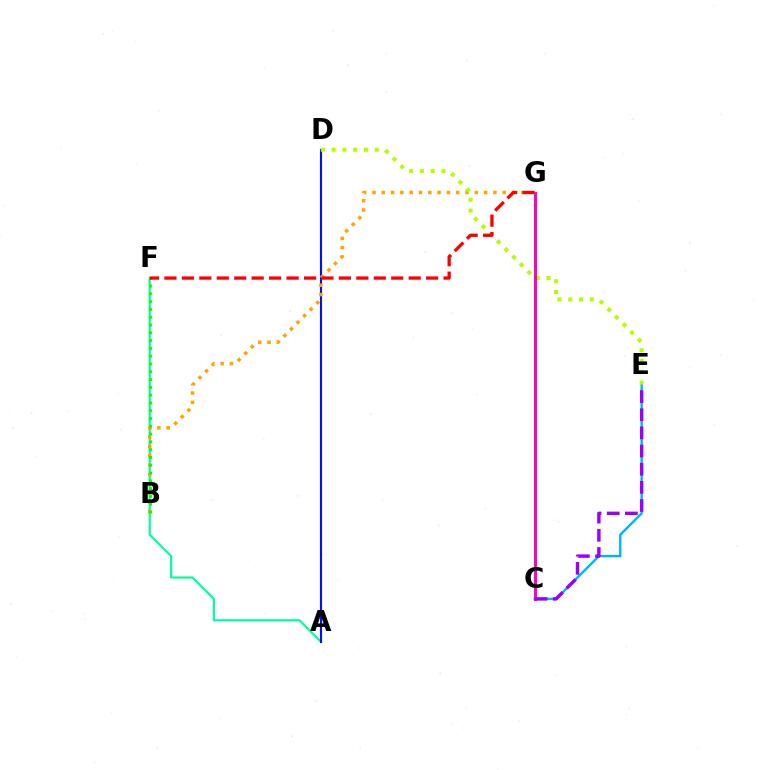{('A', 'F'): [{'color': '#00ff9d', 'line_style': 'solid', 'thickness': 1.56}], ('A', 'D'): [{'color': '#0010ff', 'line_style': 'solid', 'thickness': 1.54}], ('B', 'G'): [{'color': '#ffa500', 'line_style': 'dotted', 'thickness': 2.53}], ('B', 'F'): [{'color': '#08ff00', 'line_style': 'dotted', 'thickness': 2.12}], ('C', 'E'): [{'color': '#00b5ff', 'line_style': 'solid', 'thickness': 1.73}, {'color': '#9b00ff', 'line_style': 'dashed', 'thickness': 2.47}], ('D', 'E'): [{'color': '#b3ff00', 'line_style': 'dotted', 'thickness': 2.93}], ('F', 'G'): [{'color': '#ff0000', 'line_style': 'dashed', 'thickness': 2.37}], ('C', 'G'): [{'color': '#ff00bd', 'line_style': 'solid', 'thickness': 2.13}]}